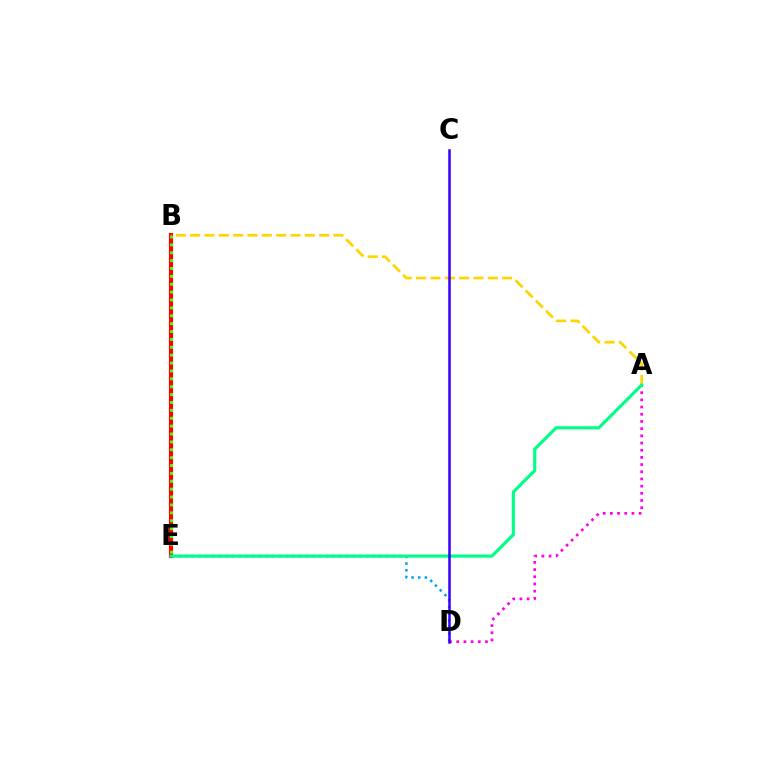{('A', 'D'): [{'color': '#ff00ed', 'line_style': 'dotted', 'thickness': 1.95}], ('B', 'E'): [{'color': '#ff0000', 'line_style': 'solid', 'thickness': 2.98}, {'color': '#4fff00', 'line_style': 'dotted', 'thickness': 2.14}], ('A', 'B'): [{'color': '#ffd500', 'line_style': 'dashed', 'thickness': 1.95}], ('D', 'E'): [{'color': '#009eff', 'line_style': 'dotted', 'thickness': 1.82}], ('A', 'E'): [{'color': '#00ff86', 'line_style': 'solid', 'thickness': 2.27}], ('C', 'D'): [{'color': '#3700ff', 'line_style': 'solid', 'thickness': 1.81}]}